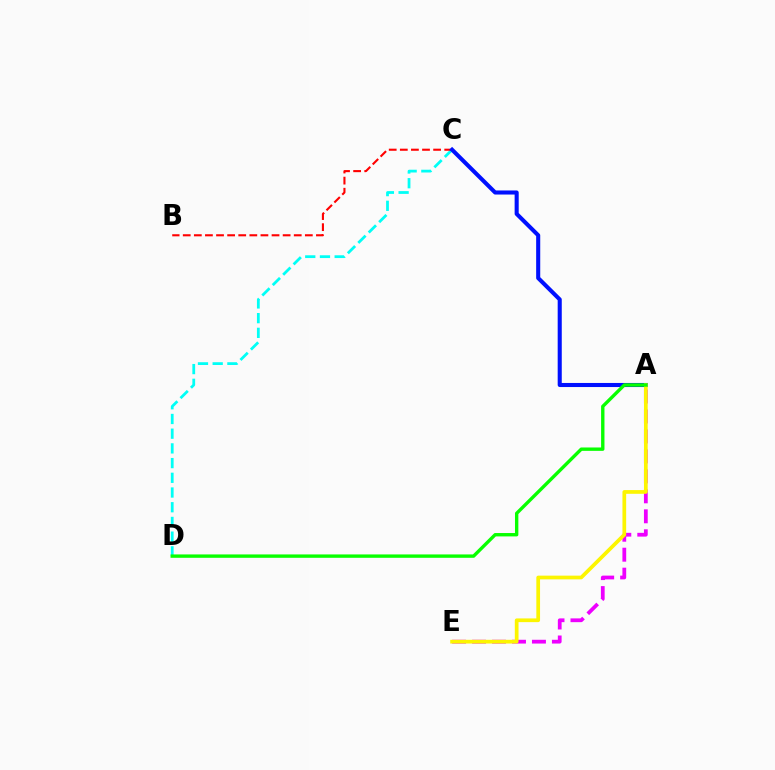{('C', 'D'): [{'color': '#00fff6', 'line_style': 'dashed', 'thickness': 2.0}], ('B', 'C'): [{'color': '#ff0000', 'line_style': 'dashed', 'thickness': 1.51}], ('A', 'E'): [{'color': '#ee00ff', 'line_style': 'dashed', 'thickness': 2.71}, {'color': '#fcf500', 'line_style': 'solid', 'thickness': 2.67}], ('A', 'C'): [{'color': '#0010ff', 'line_style': 'solid', 'thickness': 2.93}], ('A', 'D'): [{'color': '#08ff00', 'line_style': 'solid', 'thickness': 2.43}]}